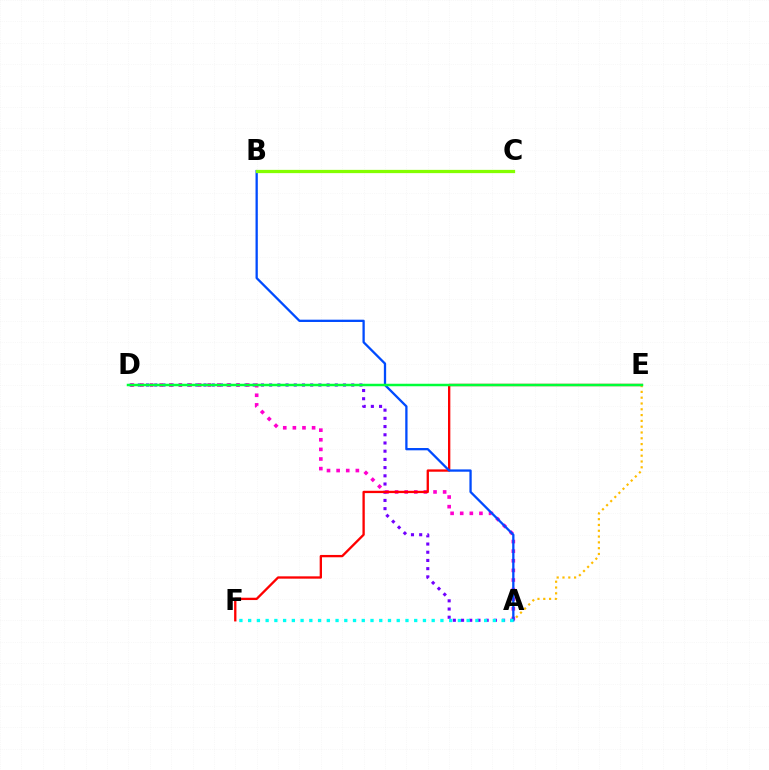{('A', 'D'): [{'color': '#7200ff', 'line_style': 'dotted', 'thickness': 2.23}, {'color': '#ff00cf', 'line_style': 'dotted', 'thickness': 2.61}], ('E', 'F'): [{'color': '#ff0000', 'line_style': 'solid', 'thickness': 1.67}], ('A', 'E'): [{'color': '#ffbd00', 'line_style': 'dotted', 'thickness': 1.58}], ('A', 'B'): [{'color': '#004bff', 'line_style': 'solid', 'thickness': 1.65}], ('A', 'F'): [{'color': '#00fff6', 'line_style': 'dotted', 'thickness': 2.37}], ('D', 'E'): [{'color': '#00ff39', 'line_style': 'solid', 'thickness': 1.79}], ('B', 'C'): [{'color': '#84ff00', 'line_style': 'solid', 'thickness': 2.35}]}